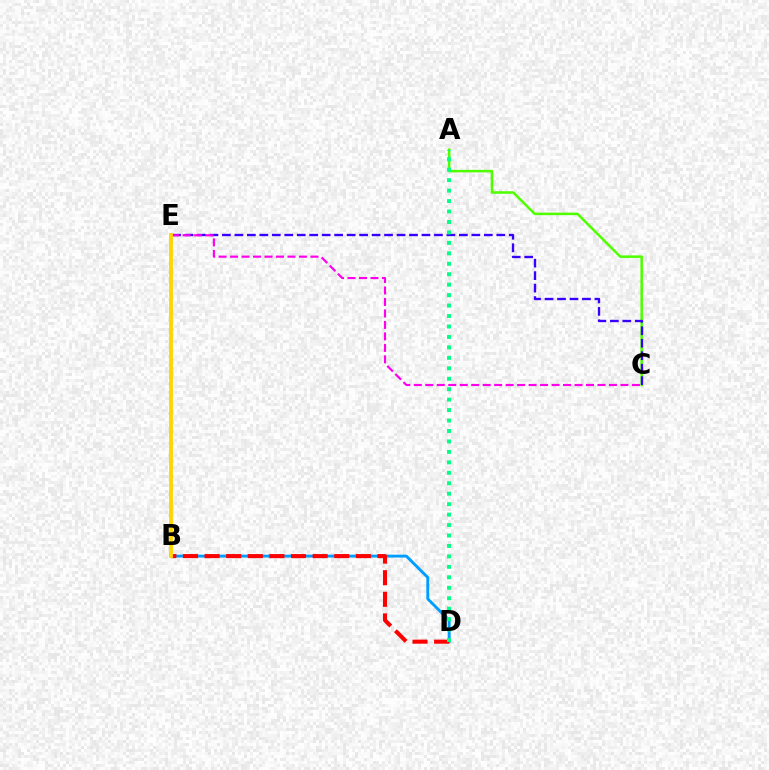{('A', 'C'): [{'color': '#4fff00', 'line_style': 'solid', 'thickness': 1.82}], ('B', 'D'): [{'color': '#009eff', 'line_style': 'solid', 'thickness': 2.09}, {'color': '#ff0000', 'line_style': 'dashed', 'thickness': 2.94}], ('C', 'E'): [{'color': '#3700ff', 'line_style': 'dashed', 'thickness': 1.69}, {'color': '#ff00ed', 'line_style': 'dashed', 'thickness': 1.56}], ('A', 'D'): [{'color': '#00ff86', 'line_style': 'dotted', 'thickness': 2.84}], ('B', 'E'): [{'color': '#ffd500', 'line_style': 'solid', 'thickness': 2.76}]}